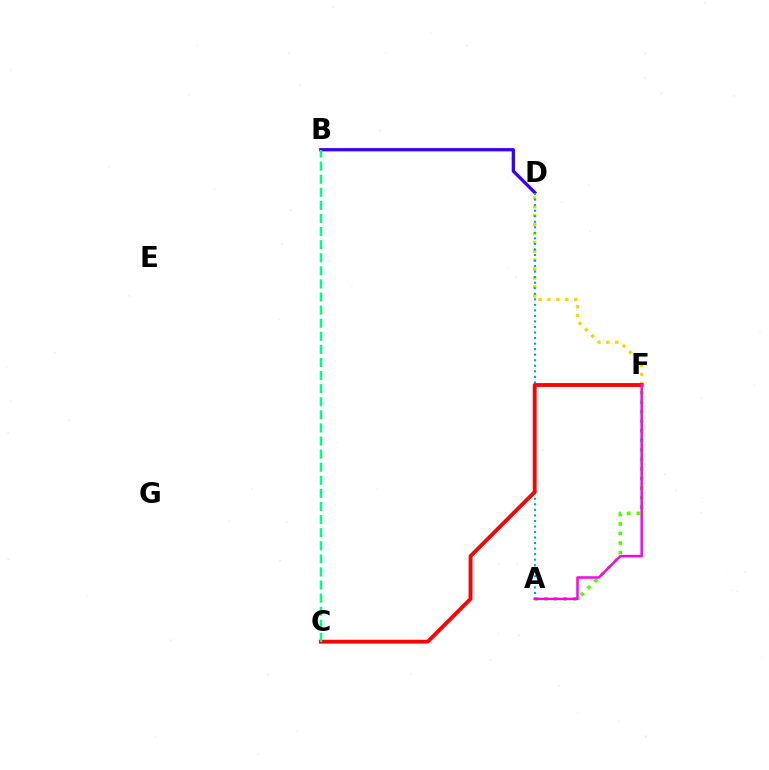{('B', 'D'): [{'color': '#3700ff', 'line_style': 'solid', 'thickness': 2.37}], ('D', 'F'): [{'color': '#ffd500', 'line_style': 'dotted', 'thickness': 2.42}], ('A', 'D'): [{'color': '#009eff', 'line_style': 'dotted', 'thickness': 1.51}], ('A', 'F'): [{'color': '#4fff00', 'line_style': 'dotted', 'thickness': 2.59}, {'color': '#ff00ed', 'line_style': 'solid', 'thickness': 1.78}], ('C', 'F'): [{'color': '#ff0000', 'line_style': 'solid', 'thickness': 2.75}], ('B', 'C'): [{'color': '#00ff86', 'line_style': 'dashed', 'thickness': 1.78}]}